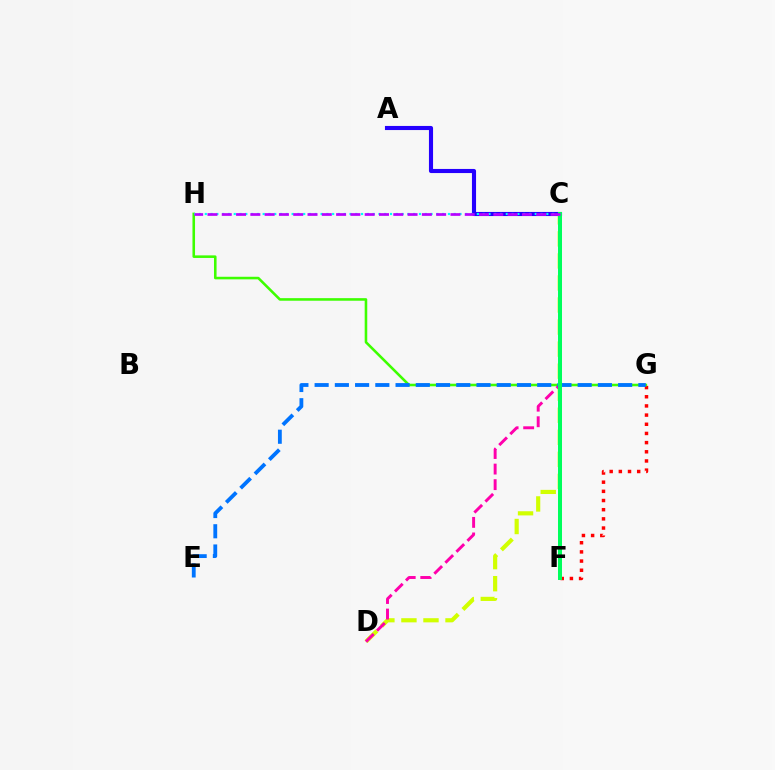{('F', 'G'): [{'color': '#ff0000', 'line_style': 'dotted', 'thickness': 2.49}], ('C', 'D'): [{'color': '#d1ff00', 'line_style': 'dashed', 'thickness': 2.99}, {'color': '#ff00ac', 'line_style': 'dashed', 'thickness': 2.11}], ('G', 'H'): [{'color': '#3dff00', 'line_style': 'solid', 'thickness': 1.85}], ('C', 'F'): [{'color': '#ff9400', 'line_style': 'dotted', 'thickness': 2.52}, {'color': '#00ff5c', 'line_style': 'solid', 'thickness': 2.88}], ('A', 'C'): [{'color': '#2500ff', 'line_style': 'solid', 'thickness': 2.96}], ('C', 'H'): [{'color': '#00fff6', 'line_style': 'dotted', 'thickness': 1.57}, {'color': '#b900ff', 'line_style': 'dashed', 'thickness': 1.94}], ('E', 'G'): [{'color': '#0074ff', 'line_style': 'dashed', 'thickness': 2.75}]}